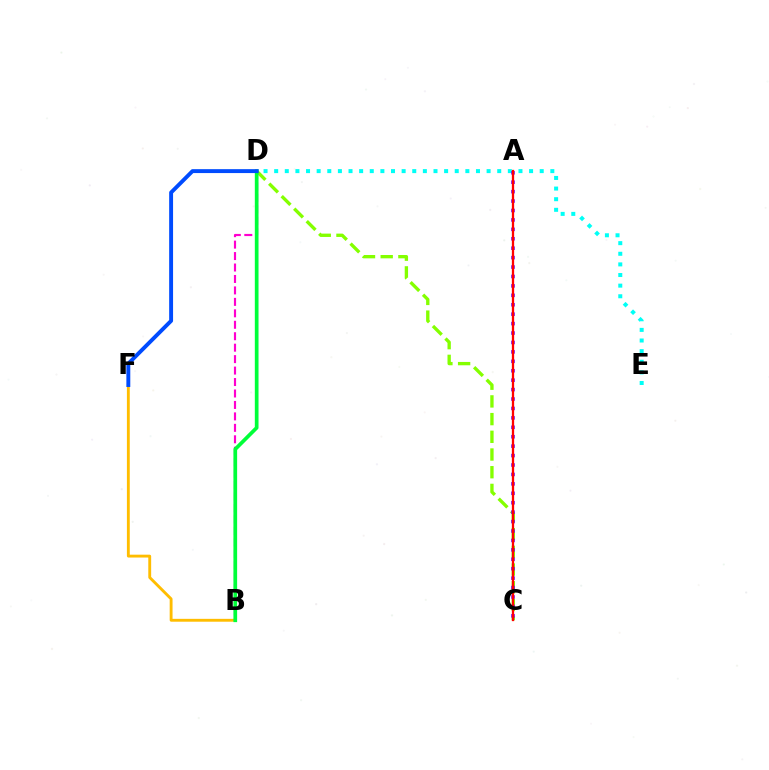{('C', 'D'): [{'color': '#84ff00', 'line_style': 'dashed', 'thickness': 2.4}], ('D', 'E'): [{'color': '#00fff6', 'line_style': 'dotted', 'thickness': 2.89}], ('B', 'D'): [{'color': '#ff00cf', 'line_style': 'dashed', 'thickness': 1.56}, {'color': '#00ff39', 'line_style': 'solid', 'thickness': 2.67}], ('B', 'F'): [{'color': '#ffbd00', 'line_style': 'solid', 'thickness': 2.06}], ('A', 'C'): [{'color': '#7200ff', 'line_style': 'dotted', 'thickness': 2.56}, {'color': '#ff0000', 'line_style': 'solid', 'thickness': 1.64}], ('D', 'F'): [{'color': '#004bff', 'line_style': 'solid', 'thickness': 2.82}]}